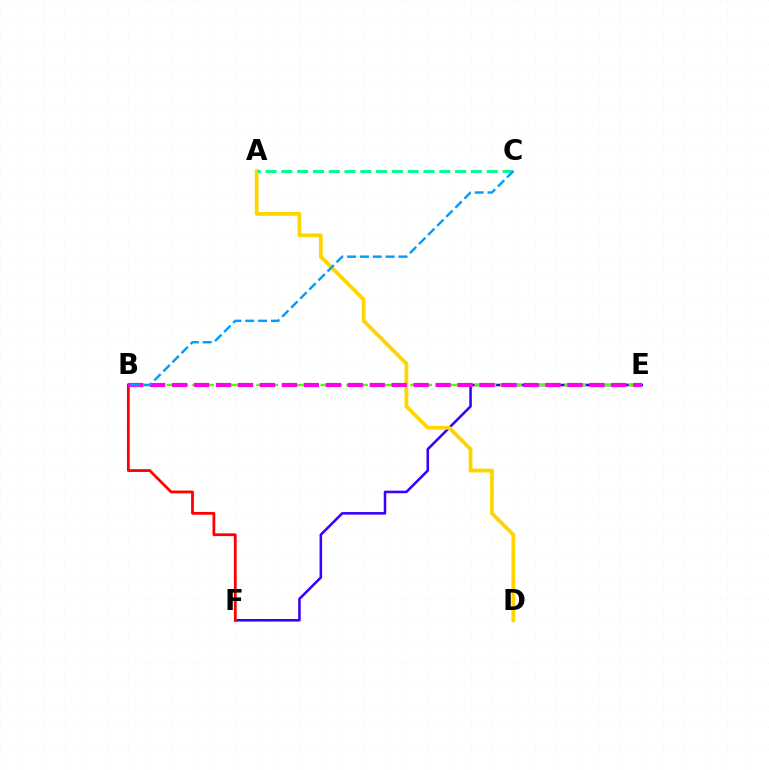{('E', 'F'): [{'color': '#3700ff', 'line_style': 'solid', 'thickness': 1.84}], ('B', 'F'): [{'color': '#ff0000', 'line_style': 'solid', 'thickness': 2.0}], ('A', 'D'): [{'color': '#ffd500', 'line_style': 'solid', 'thickness': 2.72}], ('B', 'E'): [{'color': '#4fff00', 'line_style': 'dashed', 'thickness': 1.74}, {'color': '#ff00ed', 'line_style': 'dashed', 'thickness': 2.98}], ('A', 'C'): [{'color': '#00ff86', 'line_style': 'dashed', 'thickness': 2.15}], ('B', 'C'): [{'color': '#009eff', 'line_style': 'dashed', 'thickness': 1.75}]}